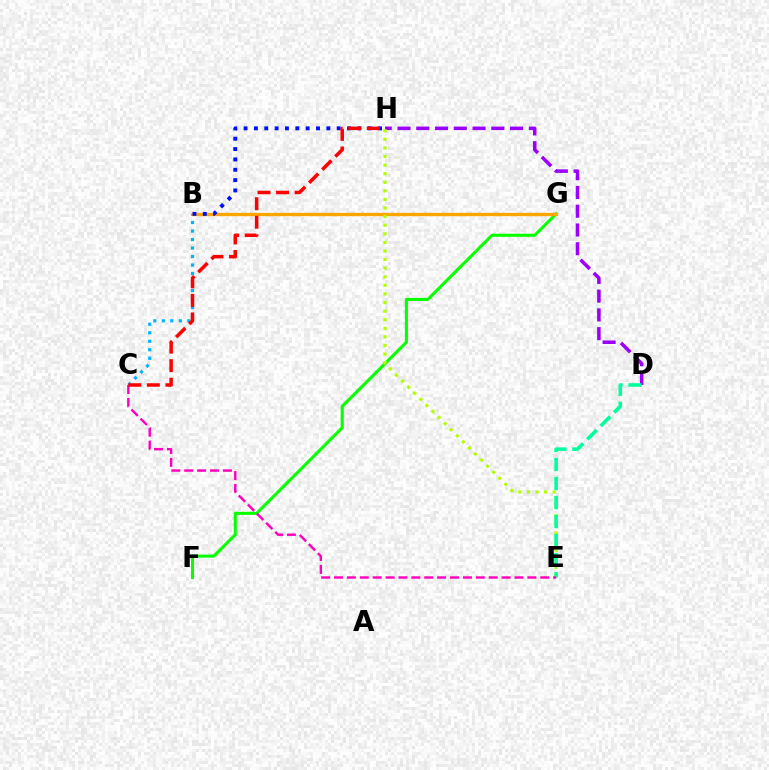{('F', 'G'): [{'color': '#08ff00', 'line_style': 'solid', 'thickness': 2.2}], ('D', 'H'): [{'color': '#9b00ff', 'line_style': 'dashed', 'thickness': 2.55}], ('B', 'C'): [{'color': '#00b5ff', 'line_style': 'dotted', 'thickness': 2.31}], ('B', 'G'): [{'color': '#ffa500', 'line_style': 'solid', 'thickness': 2.4}], ('B', 'H'): [{'color': '#0010ff', 'line_style': 'dotted', 'thickness': 2.81}], ('E', 'H'): [{'color': '#b3ff00', 'line_style': 'dotted', 'thickness': 2.33}], ('D', 'E'): [{'color': '#00ff9d', 'line_style': 'dashed', 'thickness': 2.59}], ('C', 'E'): [{'color': '#ff00bd', 'line_style': 'dashed', 'thickness': 1.75}], ('C', 'H'): [{'color': '#ff0000', 'line_style': 'dashed', 'thickness': 2.52}]}